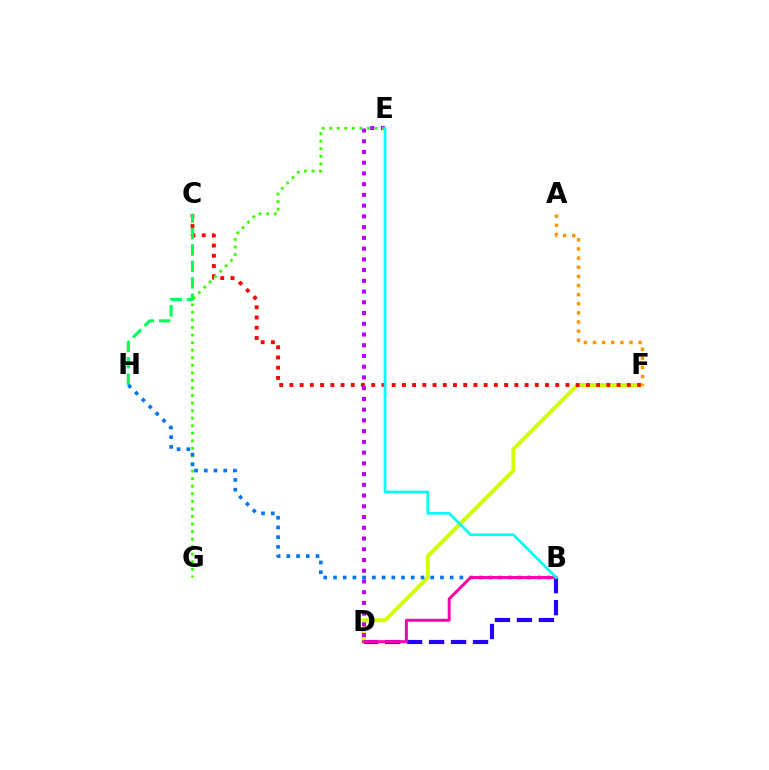{('D', 'F'): [{'color': '#d1ff00', 'line_style': 'solid', 'thickness': 2.85}], ('C', 'F'): [{'color': '#ff0000', 'line_style': 'dotted', 'thickness': 2.78}], ('D', 'E'): [{'color': '#b900ff', 'line_style': 'dotted', 'thickness': 2.92}], ('B', 'D'): [{'color': '#2500ff', 'line_style': 'dashed', 'thickness': 2.98}, {'color': '#ff00ac', 'line_style': 'solid', 'thickness': 2.11}], ('C', 'H'): [{'color': '#00ff5c', 'line_style': 'dashed', 'thickness': 2.23}], ('E', 'G'): [{'color': '#3dff00', 'line_style': 'dotted', 'thickness': 2.05}], ('B', 'H'): [{'color': '#0074ff', 'line_style': 'dotted', 'thickness': 2.64}], ('A', 'F'): [{'color': '#ff9400', 'line_style': 'dotted', 'thickness': 2.48}], ('B', 'E'): [{'color': '#00fff6', 'line_style': 'solid', 'thickness': 1.94}]}